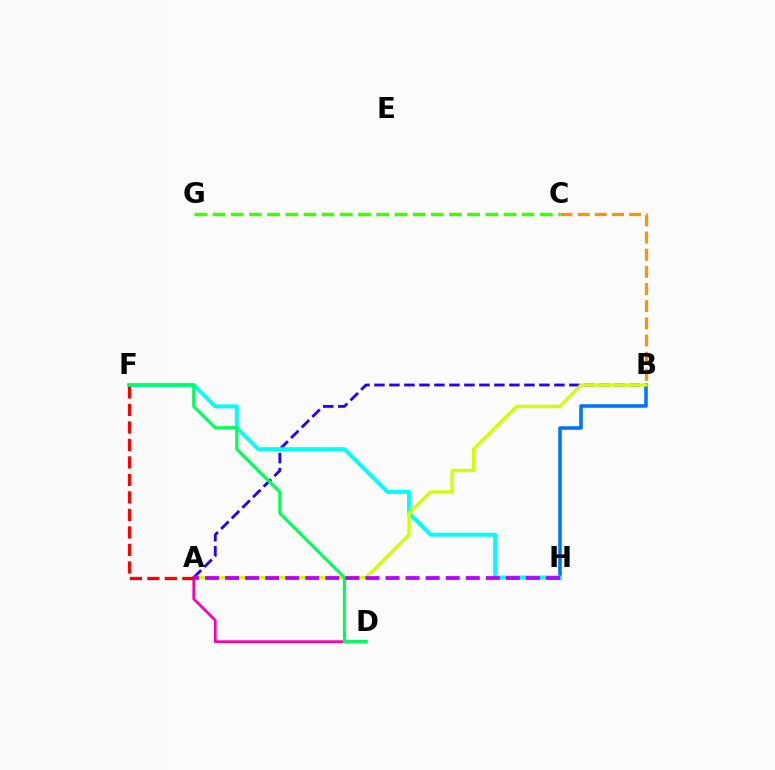{('A', 'B'): [{'color': '#2500ff', 'line_style': 'dashed', 'thickness': 2.04}, {'color': '#d1ff00', 'line_style': 'solid', 'thickness': 2.37}], ('B', 'H'): [{'color': '#0074ff', 'line_style': 'solid', 'thickness': 2.56}], ('B', 'C'): [{'color': '#ff9400', 'line_style': 'dashed', 'thickness': 2.33}], ('F', 'H'): [{'color': '#00fff6', 'line_style': 'solid', 'thickness': 2.84}], ('A', 'D'): [{'color': '#ff00ac', 'line_style': 'solid', 'thickness': 1.97}], ('A', 'F'): [{'color': '#ff0000', 'line_style': 'dashed', 'thickness': 2.38}], ('D', 'F'): [{'color': '#00ff5c', 'line_style': 'solid', 'thickness': 2.29}], ('A', 'H'): [{'color': '#b900ff', 'line_style': 'dashed', 'thickness': 2.73}], ('C', 'G'): [{'color': '#3dff00', 'line_style': 'dashed', 'thickness': 2.47}]}